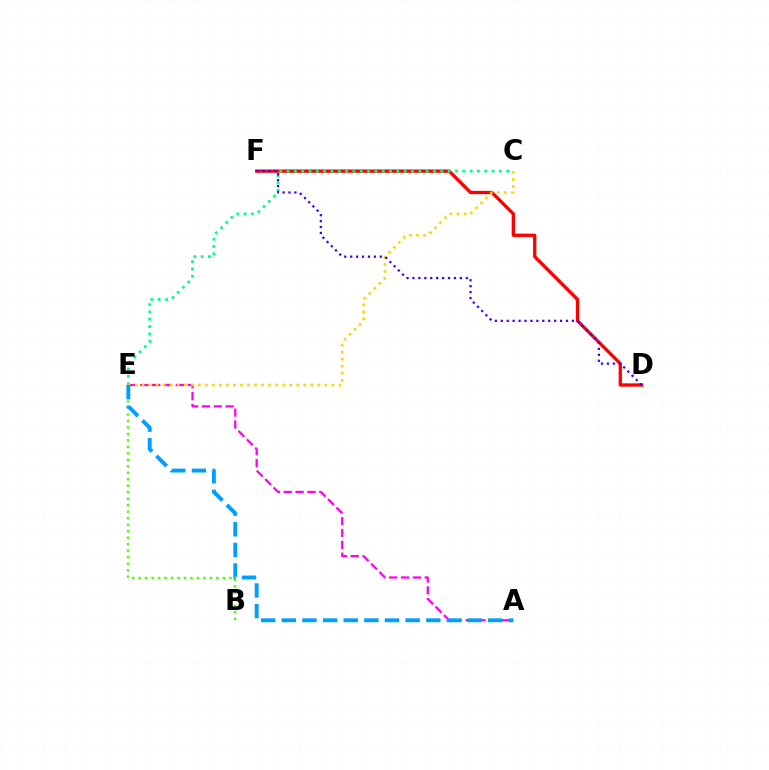{('A', 'E'): [{'color': '#ff00ed', 'line_style': 'dashed', 'thickness': 1.61}, {'color': '#009eff', 'line_style': 'dashed', 'thickness': 2.8}], ('D', 'F'): [{'color': '#ff0000', 'line_style': 'solid', 'thickness': 2.38}, {'color': '#3700ff', 'line_style': 'dotted', 'thickness': 1.61}], ('C', 'E'): [{'color': '#00ff86', 'line_style': 'dotted', 'thickness': 1.99}, {'color': '#ffd500', 'line_style': 'dotted', 'thickness': 1.91}], ('B', 'E'): [{'color': '#4fff00', 'line_style': 'dotted', 'thickness': 1.76}]}